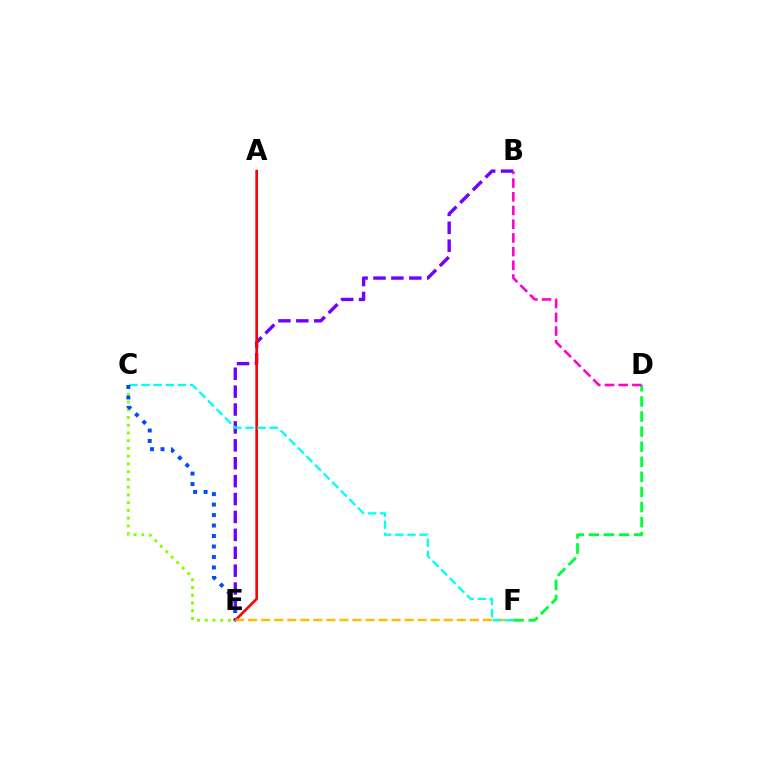{('B', 'E'): [{'color': '#7200ff', 'line_style': 'dashed', 'thickness': 2.43}], ('A', 'E'): [{'color': '#ff0000', 'line_style': 'solid', 'thickness': 1.91}], ('C', 'E'): [{'color': '#84ff00', 'line_style': 'dotted', 'thickness': 2.1}, {'color': '#004bff', 'line_style': 'dotted', 'thickness': 2.85}], ('E', 'F'): [{'color': '#ffbd00', 'line_style': 'dashed', 'thickness': 1.77}], ('C', 'F'): [{'color': '#00fff6', 'line_style': 'dashed', 'thickness': 1.65}], ('D', 'F'): [{'color': '#00ff39', 'line_style': 'dashed', 'thickness': 2.05}], ('B', 'D'): [{'color': '#ff00cf', 'line_style': 'dashed', 'thickness': 1.86}]}